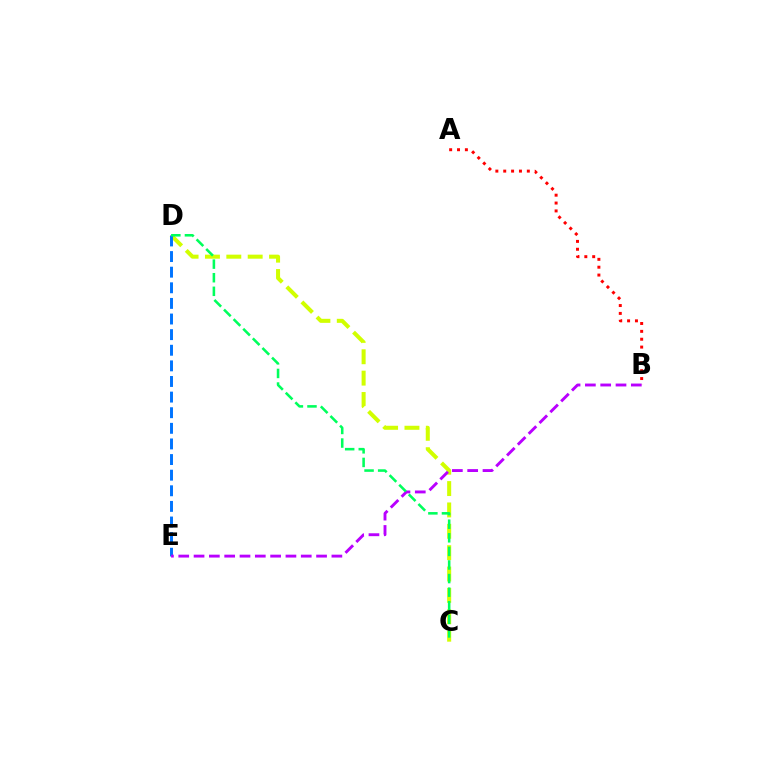{('C', 'D'): [{'color': '#d1ff00', 'line_style': 'dashed', 'thickness': 2.9}, {'color': '#00ff5c', 'line_style': 'dashed', 'thickness': 1.85}], ('D', 'E'): [{'color': '#0074ff', 'line_style': 'dashed', 'thickness': 2.12}], ('B', 'E'): [{'color': '#b900ff', 'line_style': 'dashed', 'thickness': 2.08}], ('A', 'B'): [{'color': '#ff0000', 'line_style': 'dotted', 'thickness': 2.14}]}